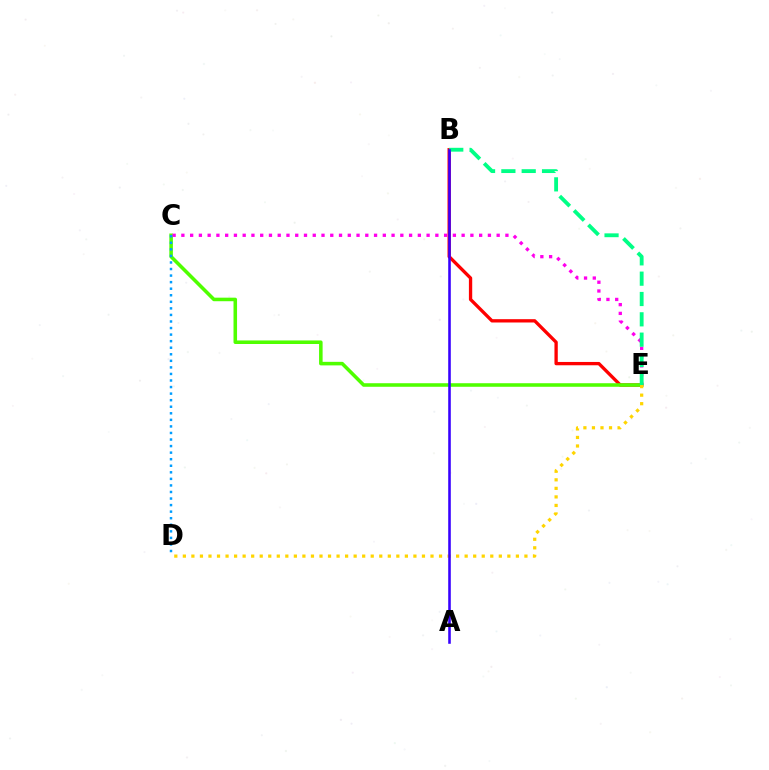{('B', 'E'): [{'color': '#ff0000', 'line_style': 'solid', 'thickness': 2.39}, {'color': '#00ff86', 'line_style': 'dashed', 'thickness': 2.76}], ('C', 'E'): [{'color': '#4fff00', 'line_style': 'solid', 'thickness': 2.56}, {'color': '#ff00ed', 'line_style': 'dotted', 'thickness': 2.38}], ('D', 'E'): [{'color': '#ffd500', 'line_style': 'dotted', 'thickness': 2.32}], ('A', 'B'): [{'color': '#3700ff', 'line_style': 'solid', 'thickness': 1.86}], ('C', 'D'): [{'color': '#009eff', 'line_style': 'dotted', 'thickness': 1.78}]}